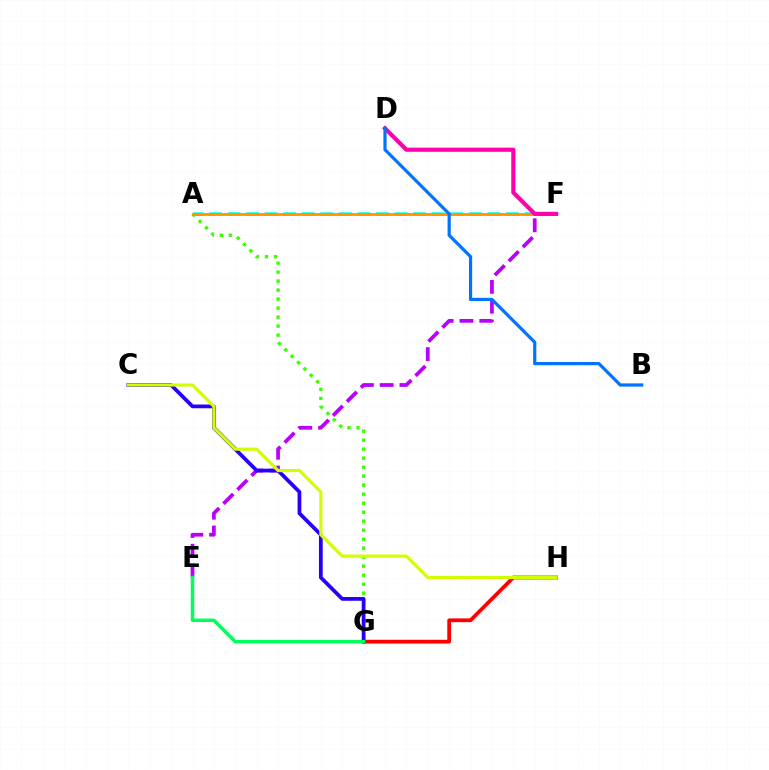{('A', 'F'): [{'color': '#00fff6', 'line_style': 'dashed', 'thickness': 2.52}, {'color': '#ff9400', 'line_style': 'solid', 'thickness': 2.02}], ('G', 'H'): [{'color': '#ff0000', 'line_style': 'solid', 'thickness': 2.72}], ('A', 'G'): [{'color': '#3dff00', 'line_style': 'dotted', 'thickness': 2.45}], ('E', 'F'): [{'color': '#b900ff', 'line_style': 'dashed', 'thickness': 2.69}], ('C', 'G'): [{'color': '#2500ff', 'line_style': 'solid', 'thickness': 2.7}], ('C', 'H'): [{'color': '#d1ff00', 'line_style': 'solid', 'thickness': 2.27}], ('E', 'G'): [{'color': '#00ff5c', 'line_style': 'solid', 'thickness': 2.51}], ('D', 'F'): [{'color': '#ff00ac', 'line_style': 'solid', 'thickness': 2.98}], ('B', 'D'): [{'color': '#0074ff', 'line_style': 'solid', 'thickness': 2.31}]}